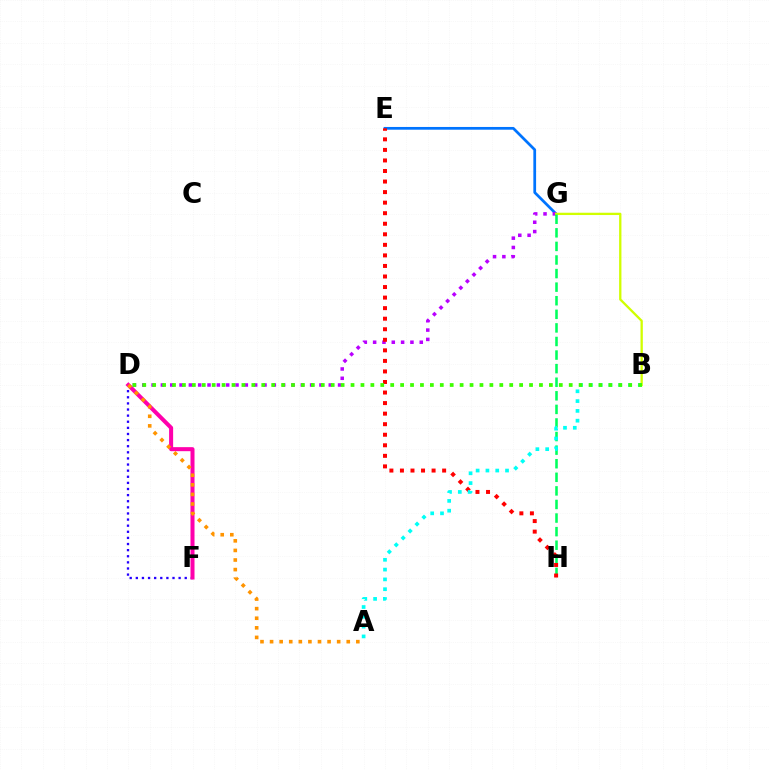{('E', 'G'): [{'color': '#0074ff', 'line_style': 'solid', 'thickness': 1.97}], ('D', 'G'): [{'color': '#b900ff', 'line_style': 'dotted', 'thickness': 2.53}], ('B', 'G'): [{'color': '#d1ff00', 'line_style': 'solid', 'thickness': 1.66}], ('G', 'H'): [{'color': '#00ff5c', 'line_style': 'dashed', 'thickness': 1.85}], ('E', 'H'): [{'color': '#ff0000', 'line_style': 'dotted', 'thickness': 2.87}], ('D', 'F'): [{'color': '#2500ff', 'line_style': 'dotted', 'thickness': 1.66}, {'color': '#ff00ac', 'line_style': 'solid', 'thickness': 2.9}], ('A', 'D'): [{'color': '#ff9400', 'line_style': 'dotted', 'thickness': 2.6}], ('A', 'B'): [{'color': '#00fff6', 'line_style': 'dotted', 'thickness': 2.66}], ('B', 'D'): [{'color': '#3dff00', 'line_style': 'dotted', 'thickness': 2.69}]}